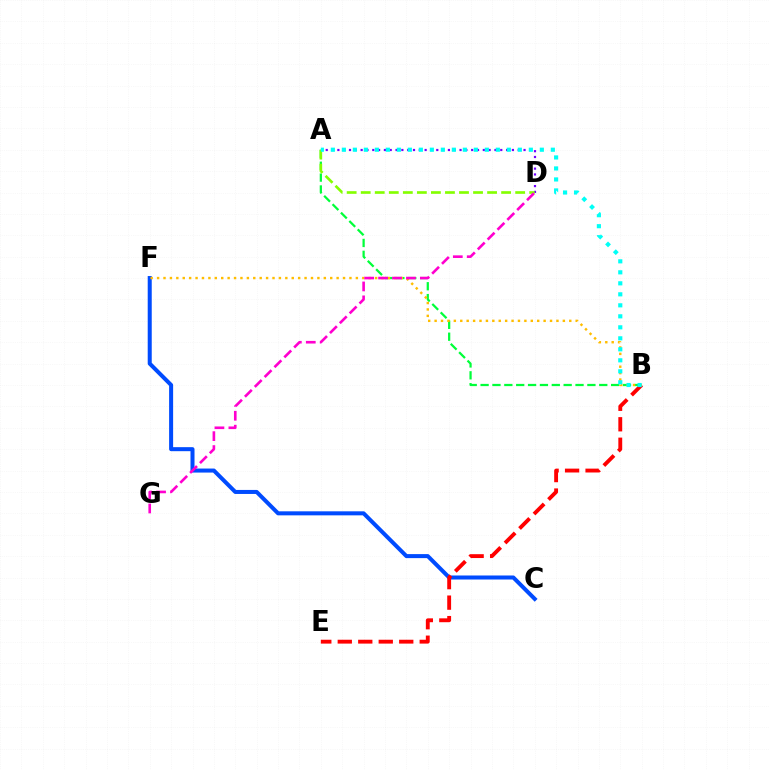{('C', 'F'): [{'color': '#004bff', 'line_style': 'solid', 'thickness': 2.9}], ('B', 'E'): [{'color': '#ff0000', 'line_style': 'dashed', 'thickness': 2.78}], ('A', 'D'): [{'color': '#7200ff', 'line_style': 'dotted', 'thickness': 1.58}, {'color': '#84ff00', 'line_style': 'dashed', 'thickness': 1.91}], ('A', 'B'): [{'color': '#00ff39', 'line_style': 'dashed', 'thickness': 1.61}, {'color': '#00fff6', 'line_style': 'dotted', 'thickness': 2.99}], ('B', 'F'): [{'color': '#ffbd00', 'line_style': 'dotted', 'thickness': 1.74}], ('D', 'G'): [{'color': '#ff00cf', 'line_style': 'dashed', 'thickness': 1.89}]}